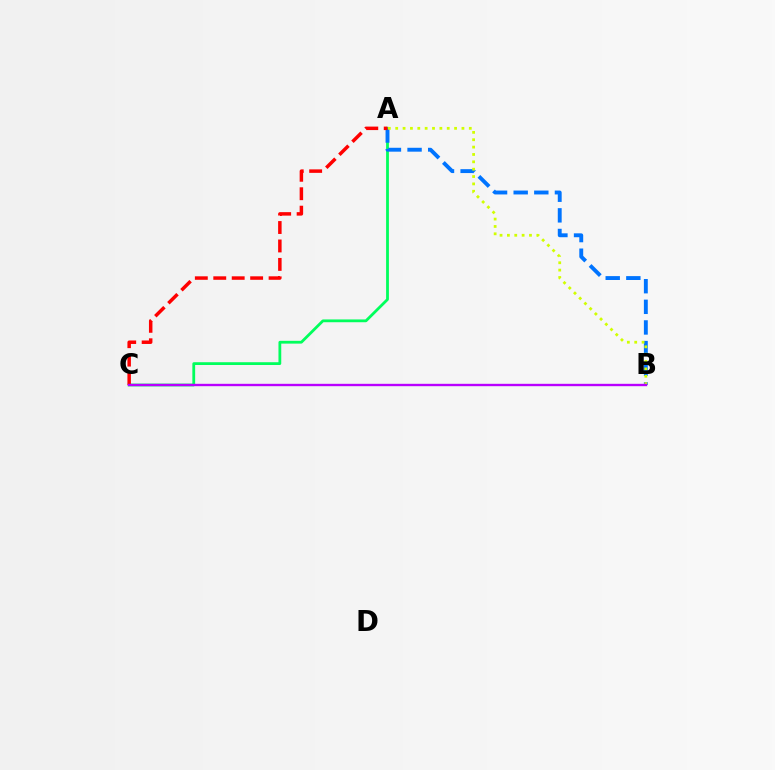{('A', 'C'): [{'color': '#00ff5c', 'line_style': 'solid', 'thickness': 2.01}, {'color': '#ff0000', 'line_style': 'dashed', 'thickness': 2.51}], ('A', 'B'): [{'color': '#0074ff', 'line_style': 'dashed', 'thickness': 2.8}, {'color': '#d1ff00', 'line_style': 'dotted', 'thickness': 2.0}], ('B', 'C'): [{'color': '#b900ff', 'line_style': 'solid', 'thickness': 1.7}]}